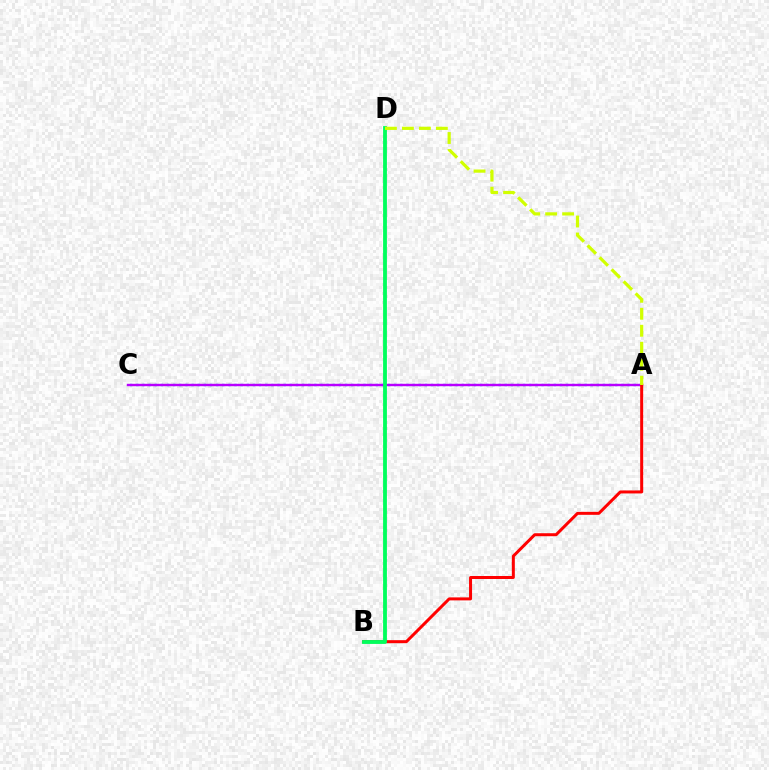{('A', 'C'): [{'color': '#0074ff', 'line_style': 'dotted', 'thickness': 1.67}, {'color': '#b900ff', 'line_style': 'solid', 'thickness': 1.73}], ('A', 'B'): [{'color': '#ff0000', 'line_style': 'solid', 'thickness': 2.16}], ('B', 'D'): [{'color': '#00ff5c', 'line_style': 'solid', 'thickness': 2.75}], ('A', 'D'): [{'color': '#d1ff00', 'line_style': 'dashed', 'thickness': 2.31}]}